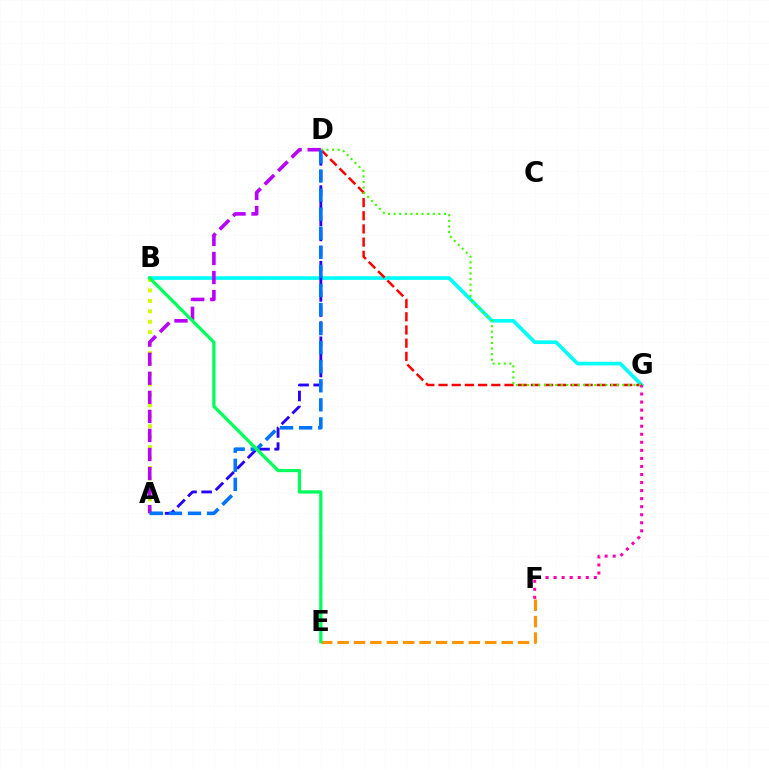{('B', 'G'): [{'color': '#00fff6', 'line_style': 'solid', 'thickness': 2.63}], ('A', 'B'): [{'color': '#d1ff00', 'line_style': 'dotted', 'thickness': 2.84}], ('A', 'D'): [{'color': '#b900ff', 'line_style': 'dashed', 'thickness': 2.59}, {'color': '#2500ff', 'line_style': 'dashed', 'thickness': 2.05}, {'color': '#0074ff', 'line_style': 'dashed', 'thickness': 2.59}], ('D', 'G'): [{'color': '#ff0000', 'line_style': 'dashed', 'thickness': 1.79}, {'color': '#3dff00', 'line_style': 'dotted', 'thickness': 1.52}], ('E', 'F'): [{'color': '#ff9400', 'line_style': 'dashed', 'thickness': 2.23}], ('B', 'E'): [{'color': '#00ff5c', 'line_style': 'solid', 'thickness': 2.35}], ('F', 'G'): [{'color': '#ff00ac', 'line_style': 'dotted', 'thickness': 2.19}]}